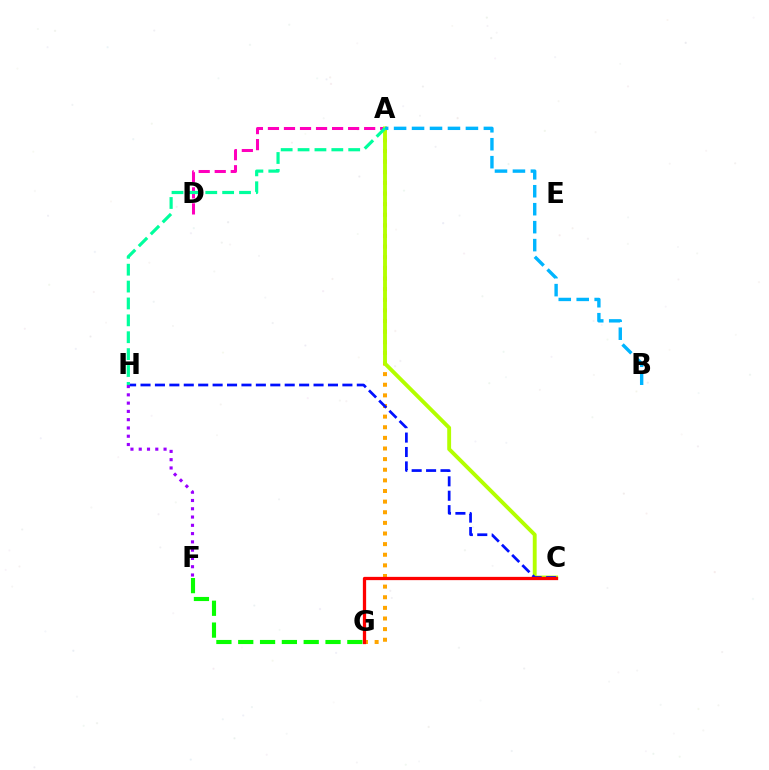{('A', 'G'): [{'color': '#ffa500', 'line_style': 'dotted', 'thickness': 2.89}], ('A', 'D'): [{'color': '#ff00bd', 'line_style': 'dashed', 'thickness': 2.18}], ('A', 'C'): [{'color': '#b3ff00', 'line_style': 'solid', 'thickness': 2.79}], ('F', 'G'): [{'color': '#08ff00', 'line_style': 'dashed', 'thickness': 2.96}], ('A', 'B'): [{'color': '#00b5ff', 'line_style': 'dashed', 'thickness': 2.44}], ('C', 'H'): [{'color': '#0010ff', 'line_style': 'dashed', 'thickness': 1.96}], ('A', 'H'): [{'color': '#00ff9d', 'line_style': 'dashed', 'thickness': 2.29}], ('F', 'H'): [{'color': '#9b00ff', 'line_style': 'dotted', 'thickness': 2.25}], ('C', 'G'): [{'color': '#ff0000', 'line_style': 'solid', 'thickness': 2.35}]}